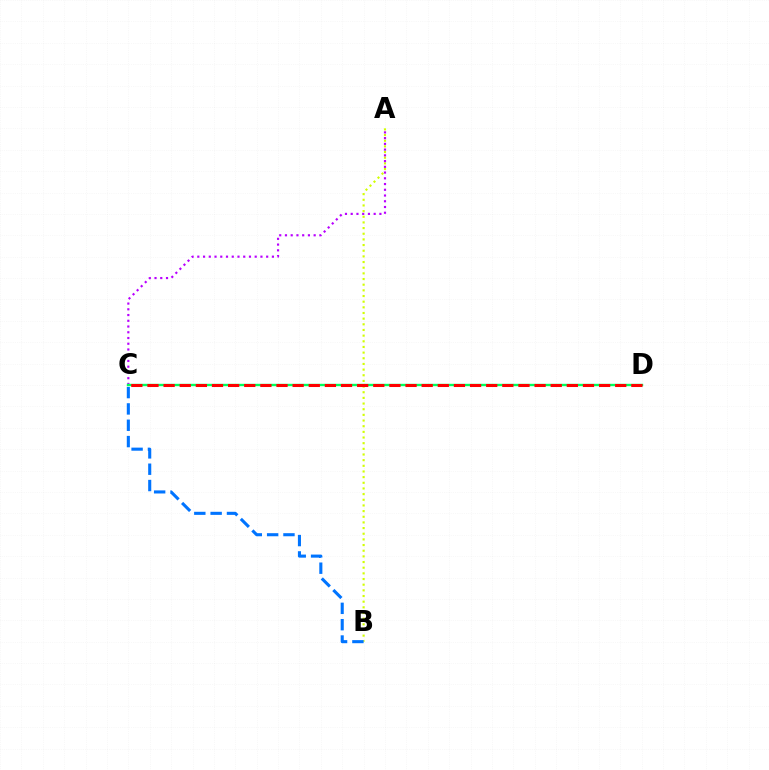{('A', 'B'): [{'color': '#d1ff00', 'line_style': 'dotted', 'thickness': 1.54}], ('A', 'C'): [{'color': '#b900ff', 'line_style': 'dotted', 'thickness': 1.56}], ('B', 'C'): [{'color': '#0074ff', 'line_style': 'dashed', 'thickness': 2.22}], ('C', 'D'): [{'color': '#00ff5c', 'line_style': 'solid', 'thickness': 1.72}, {'color': '#ff0000', 'line_style': 'dashed', 'thickness': 2.19}]}